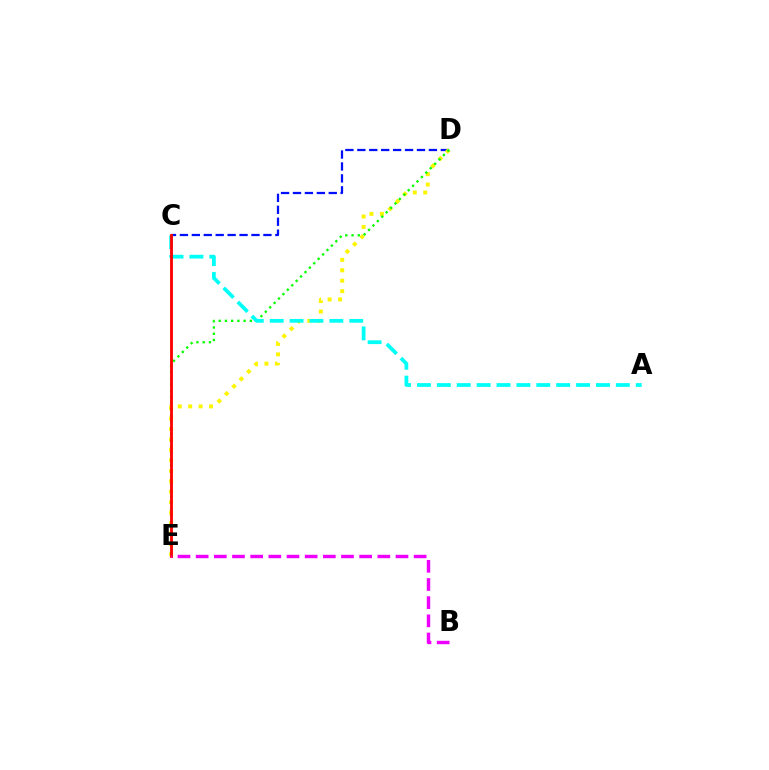{('C', 'D'): [{'color': '#0010ff', 'line_style': 'dashed', 'thickness': 1.62}], ('D', 'E'): [{'color': '#fcf500', 'line_style': 'dotted', 'thickness': 2.84}, {'color': '#08ff00', 'line_style': 'dotted', 'thickness': 1.69}], ('A', 'C'): [{'color': '#00fff6', 'line_style': 'dashed', 'thickness': 2.7}], ('C', 'E'): [{'color': '#ff0000', 'line_style': 'solid', 'thickness': 2.04}], ('B', 'E'): [{'color': '#ee00ff', 'line_style': 'dashed', 'thickness': 2.47}]}